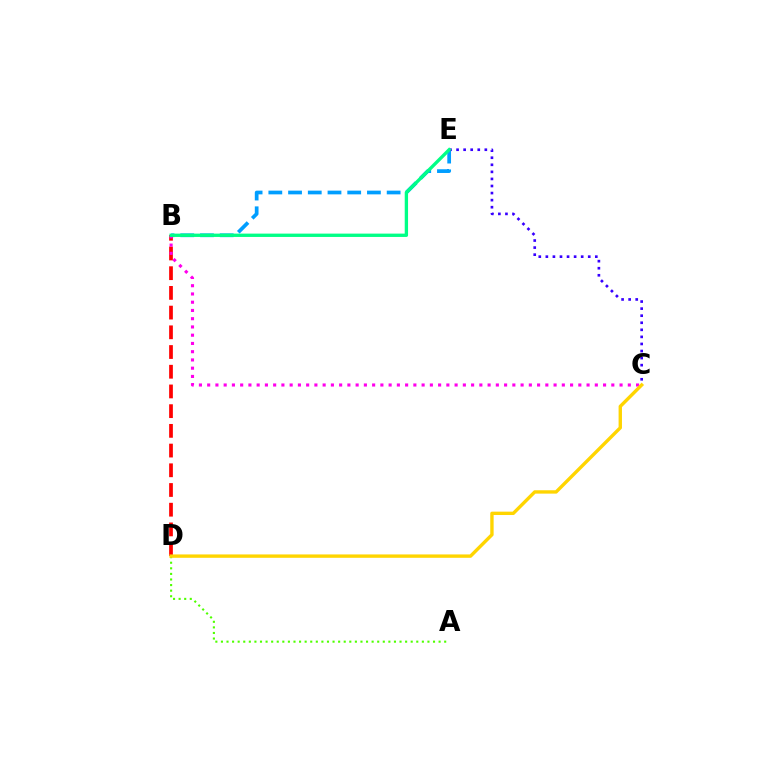{('A', 'D'): [{'color': '#4fff00', 'line_style': 'dotted', 'thickness': 1.52}], ('B', 'E'): [{'color': '#009eff', 'line_style': 'dashed', 'thickness': 2.68}, {'color': '#00ff86', 'line_style': 'solid', 'thickness': 2.4}], ('B', 'D'): [{'color': '#ff0000', 'line_style': 'dashed', 'thickness': 2.68}], ('B', 'C'): [{'color': '#ff00ed', 'line_style': 'dotted', 'thickness': 2.24}], ('C', 'E'): [{'color': '#3700ff', 'line_style': 'dotted', 'thickness': 1.92}], ('C', 'D'): [{'color': '#ffd500', 'line_style': 'solid', 'thickness': 2.43}]}